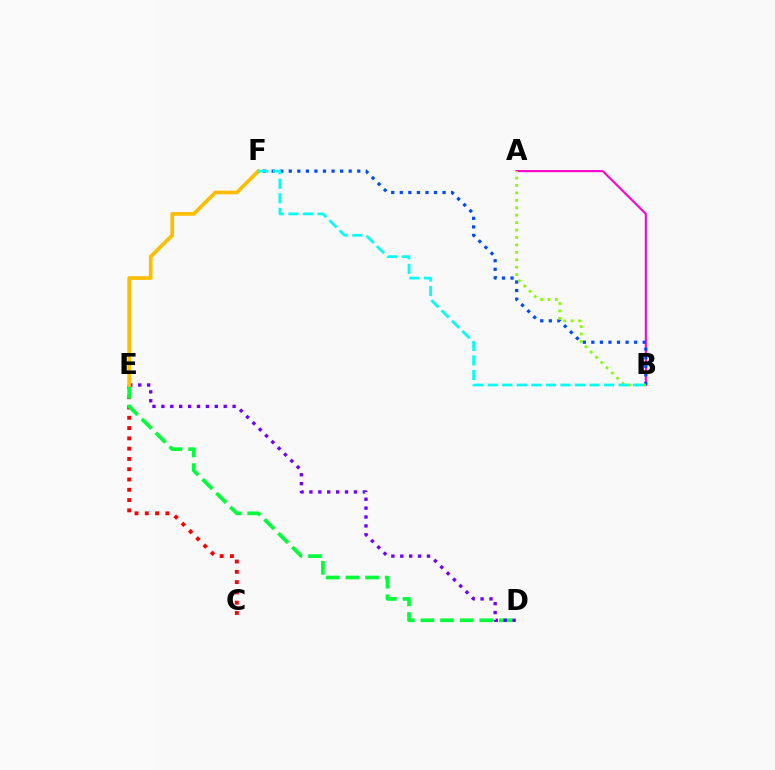{('A', 'B'): [{'color': '#ff00cf', 'line_style': 'solid', 'thickness': 1.5}, {'color': '#84ff00', 'line_style': 'dotted', 'thickness': 2.02}], ('B', 'F'): [{'color': '#004bff', 'line_style': 'dotted', 'thickness': 2.33}, {'color': '#00fff6', 'line_style': 'dashed', 'thickness': 1.98}], ('C', 'E'): [{'color': '#ff0000', 'line_style': 'dotted', 'thickness': 2.79}], ('D', 'E'): [{'color': '#00ff39', 'line_style': 'dashed', 'thickness': 2.67}, {'color': '#7200ff', 'line_style': 'dotted', 'thickness': 2.42}], ('E', 'F'): [{'color': '#ffbd00', 'line_style': 'solid', 'thickness': 2.67}]}